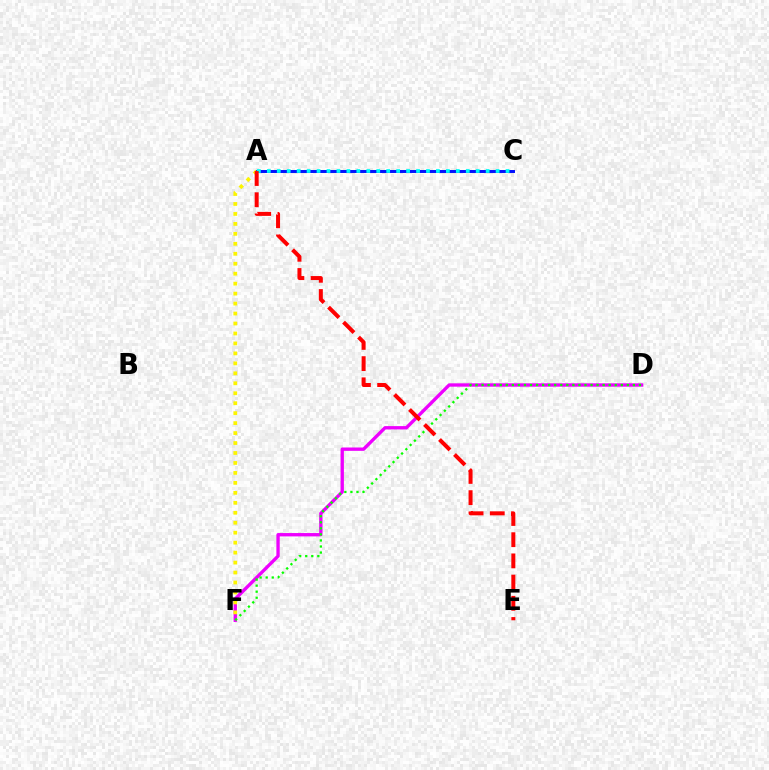{('A', 'C'): [{'color': '#0010ff', 'line_style': 'solid', 'thickness': 2.12}, {'color': '#00fff6', 'line_style': 'dotted', 'thickness': 2.7}], ('D', 'F'): [{'color': '#ee00ff', 'line_style': 'solid', 'thickness': 2.41}, {'color': '#08ff00', 'line_style': 'dotted', 'thickness': 1.64}], ('A', 'F'): [{'color': '#fcf500', 'line_style': 'dotted', 'thickness': 2.71}], ('A', 'E'): [{'color': '#ff0000', 'line_style': 'dashed', 'thickness': 2.88}]}